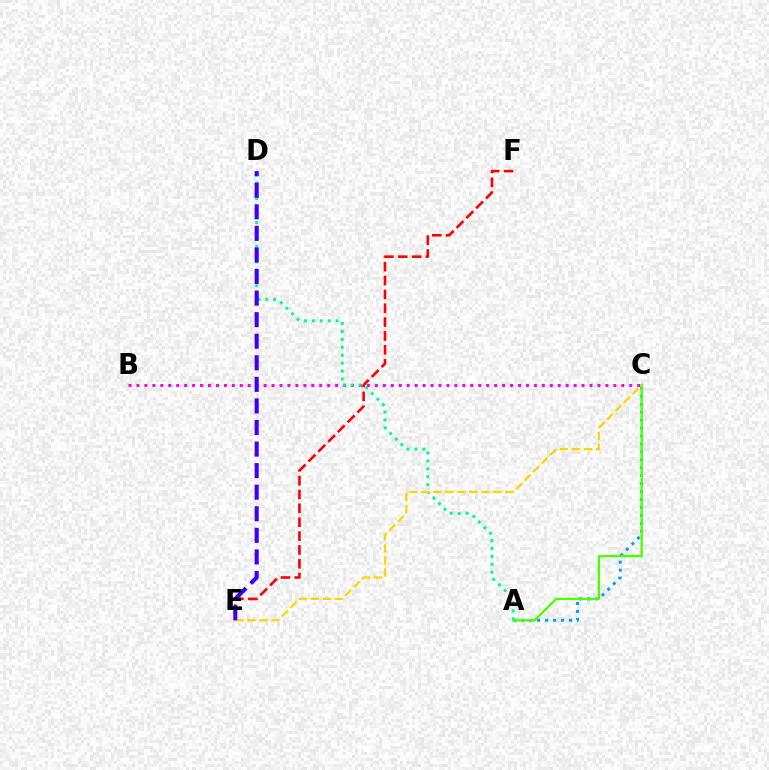{('A', 'C'): [{'color': '#009eff', 'line_style': 'dotted', 'thickness': 2.16}, {'color': '#4fff00', 'line_style': 'solid', 'thickness': 1.68}], ('B', 'C'): [{'color': '#ff00ed', 'line_style': 'dotted', 'thickness': 2.16}], ('E', 'F'): [{'color': '#ff0000', 'line_style': 'dashed', 'thickness': 1.88}], ('A', 'D'): [{'color': '#00ff86', 'line_style': 'dotted', 'thickness': 2.15}], ('C', 'E'): [{'color': '#ffd500', 'line_style': 'dashed', 'thickness': 1.63}], ('D', 'E'): [{'color': '#3700ff', 'line_style': 'dashed', 'thickness': 2.93}]}